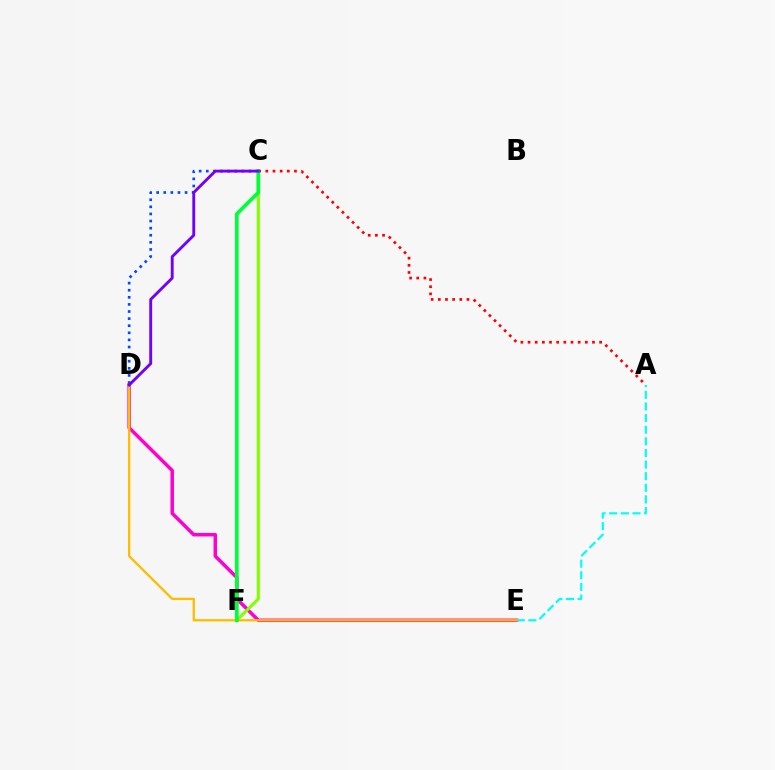{('D', 'E'): [{'color': '#ff00cf', 'line_style': 'solid', 'thickness': 2.51}, {'color': '#ffbd00', 'line_style': 'solid', 'thickness': 1.67}], ('C', 'D'): [{'color': '#004bff', 'line_style': 'dotted', 'thickness': 1.93}, {'color': '#7200ff', 'line_style': 'solid', 'thickness': 2.07}], ('A', 'C'): [{'color': '#ff0000', 'line_style': 'dotted', 'thickness': 1.94}], ('C', 'F'): [{'color': '#84ff00', 'line_style': 'solid', 'thickness': 2.23}, {'color': '#00ff39', 'line_style': 'solid', 'thickness': 2.66}], ('A', 'E'): [{'color': '#00fff6', 'line_style': 'dashed', 'thickness': 1.58}]}